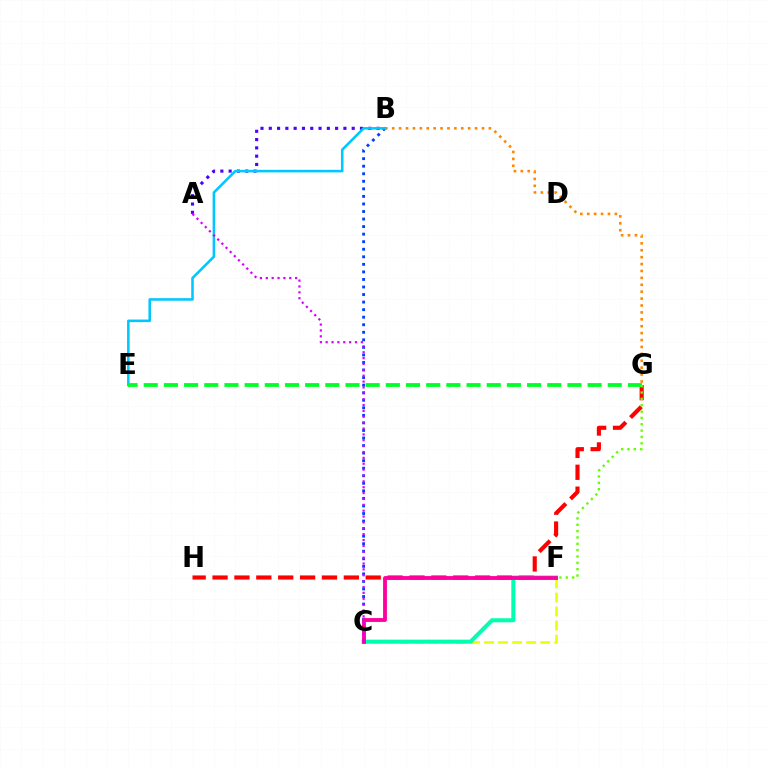{('B', 'C'): [{'color': '#003fff', 'line_style': 'dotted', 'thickness': 2.05}], ('C', 'F'): [{'color': '#eeff00', 'line_style': 'dashed', 'thickness': 1.91}, {'color': '#00ffaf', 'line_style': 'solid', 'thickness': 2.91}, {'color': '#ff00a0', 'line_style': 'solid', 'thickness': 2.76}], ('A', 'B'): [{'color': '#4f00ff', 'line_style': 'dotted', 'thickness': 2.25}], ('G', 'H'): [{'color': '#ff0000', 'line_style': 'dashed', 'thickness': 2.97}], ('B', 'G'): [{'color': '#ff8800', 'line_style': 'dotted', 'thickness': 1.88}], ('B', 'E'): [{'color': '#00c7ff', 'line_style': 'solid', 'thickness': 1.84}], ('E', 'G'): [{'color': '#00ff27', 'line_style': 'dashed', 'thickness': 2.74}], ('A', 'C'): [{'color': '#d600ff', 'line_style': 'dotted', 'thickness': 1.59}], ('F', 'G'): [{'color': '#66ff00', 'line_style': 'dotted', 'thickness': 1.72}]}